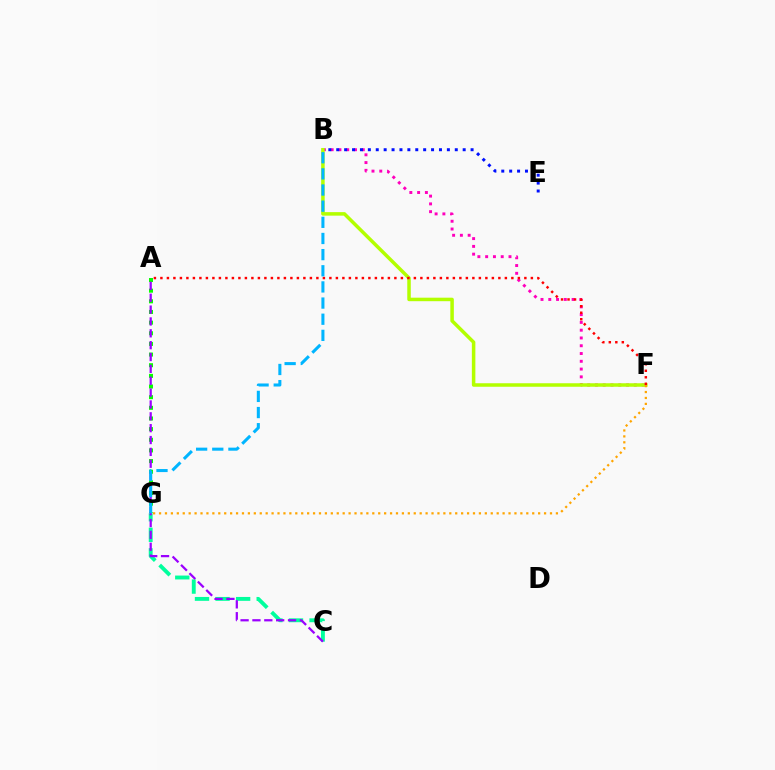{('B', 'F'): [{'color': '#ff00bd', 'line_style': 'dotted', 'thickness': 2.11}, {'color': '#b3ff00', 'line_style': 'solid', 'thickness': 2.53}], ('C', 'G'): [{'color': '#00ff9d', 'line_style': 'dashed', 'thickness': 2.79}], ('A', 'G'): [{'color': '#08ff00', 'line_style': 'dotted', 'thickness': 2.89}], ('B', 'E'): [{'color': '#0010ff', 'line_style': 'dotted', 'thickness': 2.15}], ('A', 'C'): [{'color': '#9b00ff', 'line_style': 'dashed', 'thickness': 1.61}], ('F', 'G'): [{'color': '#ffa500', 'line_style': 'dotted', 'thickness': 1.61}], ('A', 'F'): [{'color': '#ff0000', 'line_style': 'dotted', 'thickness': 1.77}], ('B', 'G'): [{'color': '#00b5ff', 'line_style': 'dashed', 'thickness': 2.19}]}